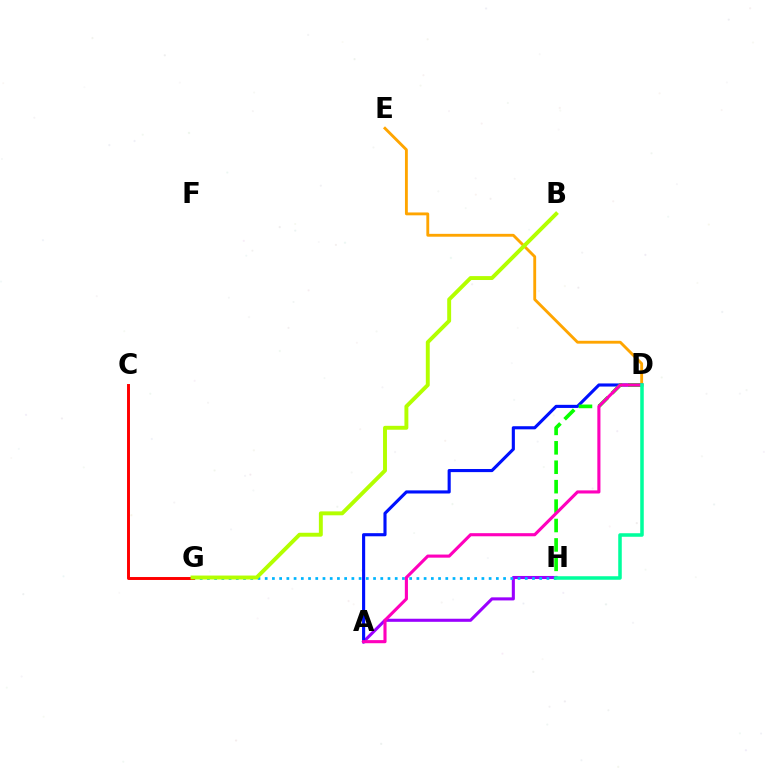{('A', 'H'): [{'color': '#9b00ff', 'line_style': 'solid', 'thickness': 2.21}], ('G', 'H'): [{'color': '#00b5ff', 'line_style': 'dotted', 'thickness': 1.96}], ('D', 'E'): [{'color': '#ffa500', 'line_style': 'solid', 'thickness': 2.06}], ('A', 'D'): [{'color': '#0010ff', 'line_style': 'solid', 'thickness': 2.25}, {'color': '#ff00bd', 'line_style': 'solid', 'thickness': 2.24}], ('C', 'G'): [{'color': '#ff0000', 'line_style': 'solid', 'thickness': 2.12}], ('D', 'H'): [{'color': '#08ff00', 'line_style': 'dashed', 'thickness': 2.64}, {'color': '#00ff9d', 'line_style': 'solid', 'thickness': 2.54}], ('B', 'G'): [{'color': '#b3ff00', 'line_style': 'solid', 'thickness': 2.82}]}